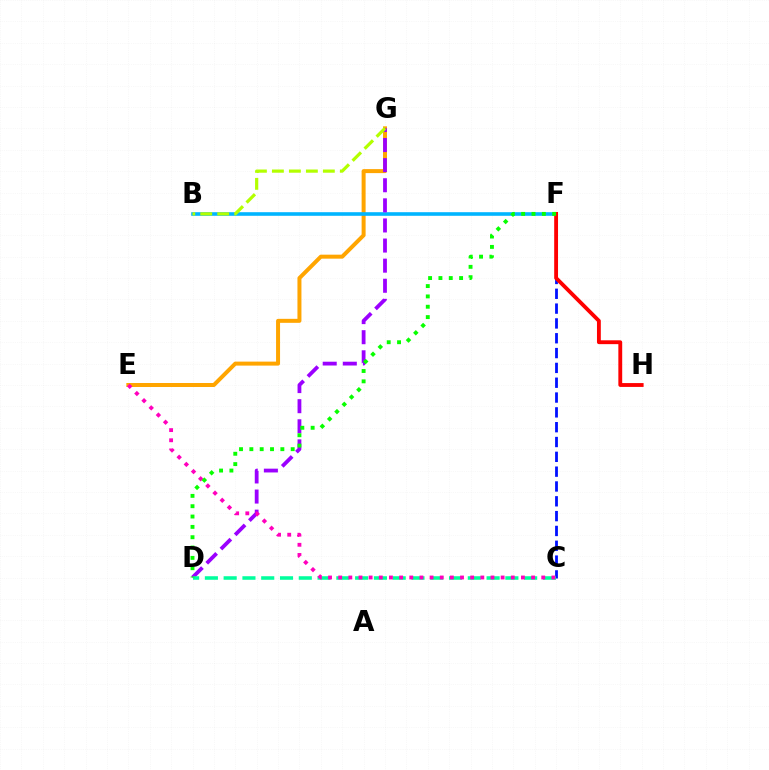{('E', 'G'): [{'color': '#ffa500', 'line_style': 'solid', 'thickness': 2.88}], ('B', 'F'): [{'color': '#00b5ff', 'line_style': 'solid', 'thickness': 2.59}], ('D', 'G'): [{'color': '#9b00ff', 'line_style': 'dashed', 'thickness': 2.73}], ('C', 'F'): [{'color': '#0010ff', 'line_style': 'dashed', 'thickness': 2.01}], ('C', 'D'): [{'color': '#00ff9d', 'line_style': 'dashed', 'thickness': 2.55}], ('F', 'H'): [{'color': '#ff0000', 'line_style': 'solid', 'thickness': 2.77}], ('C', 'E'): [{'color': '#ff00bd', 'line_style': 'dotted', 'thickness': 2.76}], ('B', 'G'): [{'color': '#b3ff00', 'line_style': 'dashed', 'thickness': 2.31}], ('D', 'F'): [{'color': '#08ff00', 'line_style': 'dotted', 'thickness': 2.81}]}